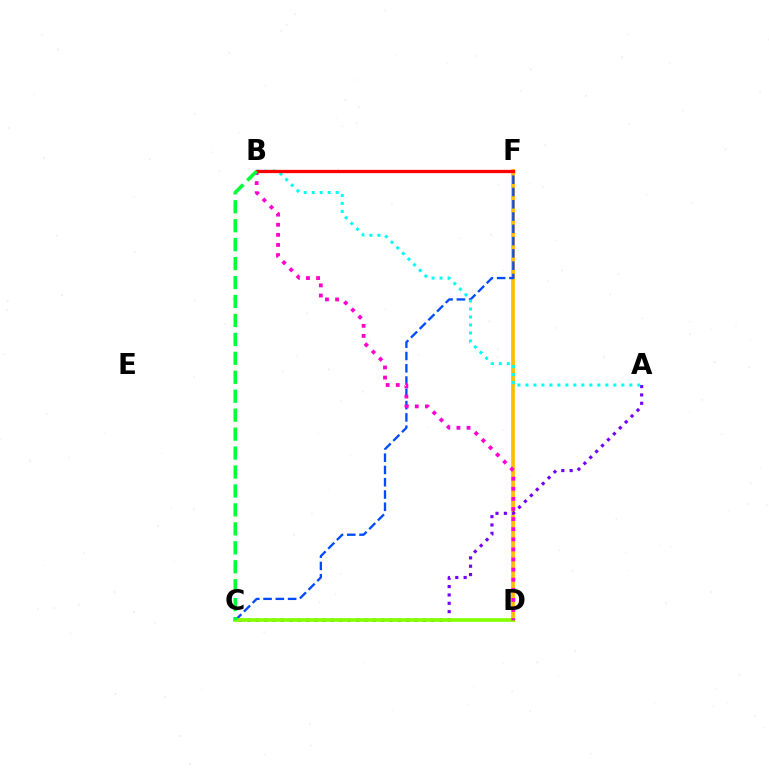{('D', 'F'): [{'color': '#ffbd00', 'line_style': 'solid', 'thickness': 2.69}], ('C', 'F'): [{'color': '#004bff', 'line_style': 'dashed', 'thickness': 1.67}], ('A', 'C'): [{'color': '#7200ff', 'line_style': 'dotted', 'thickness': 2.27}], ('A', 'B'): [{'color': '#00fff6', 'line_style': 'dotted', 'thickness': 2.17}], ('C', 'D'): [{'color': '#84ff00', 'line_style': 'solid', 'thickness': 2.66}], ('B', 'D'): [{'color': '#ff00cf', 'line_style': 'dotted', 'thickness': 2.74}], ('B', 'F'): [{'color': '#ff0000', 'line_style': 'solid', 'thickness': 2.36}], ('B', 'C'): [{'color': '#00ff39', 'line_style': 'dashed', 'thickness': 2.57}]}